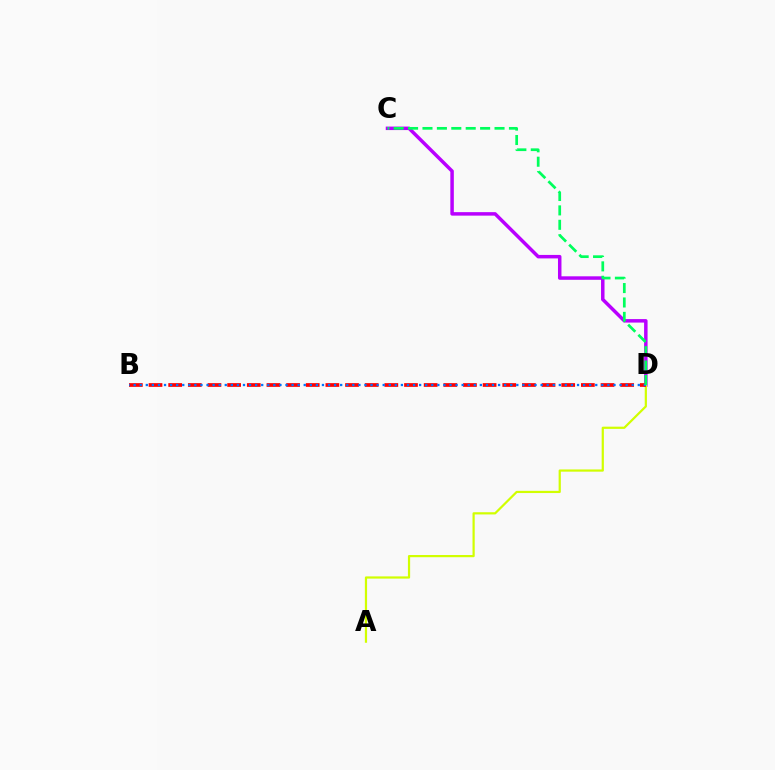{('C', 'D'): [{'color': '#b900ff', 'line_style': 'solid', 'thickness': 2.51}, {'color': '#00ff5c', 'line_style': 'dashed', 'thickness': 1.96}], ('A', 'D'): [{'color': '#d1ff00', 'line_style': 'solid', 'thickness': 1.59}], ('B', 'D'): [{'color': '#ff0000', 'line_style': 'dashed', 'thickness': 2.67}, {'color': '#0074ff', 'line_style': 'dotted', 'thickness': 1.65}]}